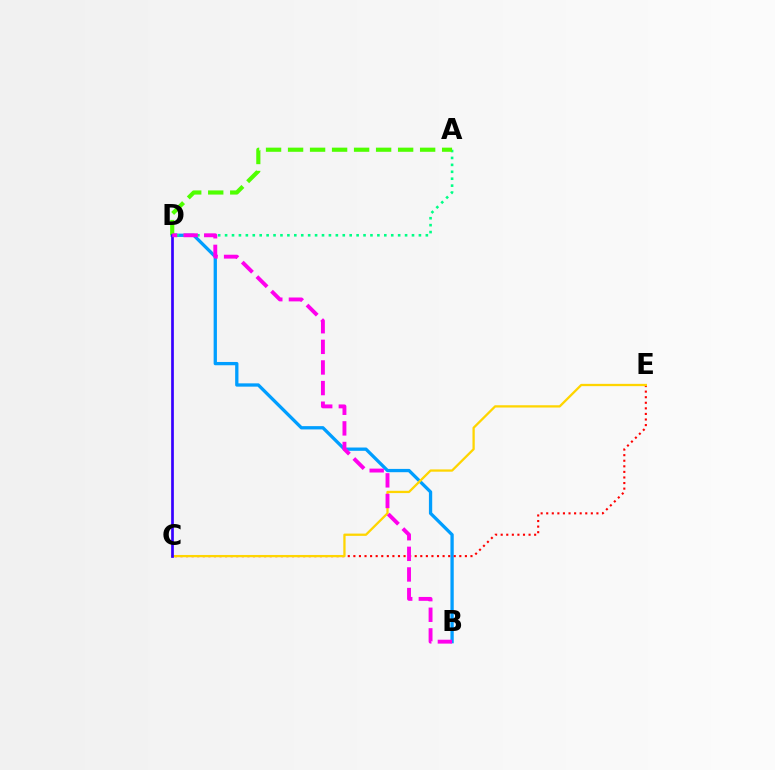{('B', 'D'): [{'color': '#009eff', 'line_style': 'solid', 'thickness': 2.37}, {'color': '#ff00ed', 'line_style': 'dashed', 'thickness': 2.8}], ('A', 'D'): [{'color': '#00ff86', 'line_style': 'dotted', 'thickness': 1.88}, {'color': '#4fff00', 'line_style': 'dashed', 'thickness': 2.99}], ('C', 'E'): [{'color': '#ff0000', 'line_style': 'dotted', 'thickness': 1.52}, {'color': '#ffd500', 'line_style': 'solid', 'thickness': 1.64}], ('C', 'D'): [{'color': '#3700ff', 'line_style': 'solid', 'thickness': 1.95}]}